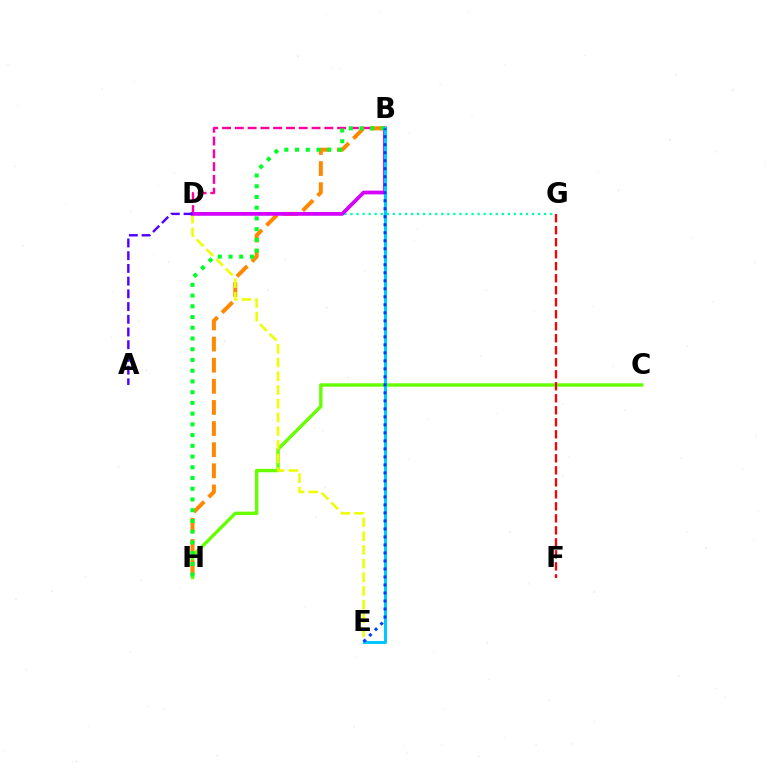{('D', 'G'): [{'color': '#00ffaf', 'line_style': 'dotted', 'thickness': 1.64}], ('C', 'H'): [{'color': '#66ff00', 'line_style': 'solid', 'thickness': 2.44}], ('B', 'D'): [{'color': '#ff00a0', 'line_style': 'dashed', 'thickness': 1.74}, {'color': '#d600ff', 'line_style': 'solid', 'thickness': 2.7}], ('B', 'H'): [{'color': '#ff8800', 'line_style': 'dashed', 'thickness': 2.87}, {'color': '#00ff27', 'line_style': 'dotted', 'thickness': 2.92}], ('D', 'E'): [{'color': '#eeff00', 'line_style': 'dashed', 'thickness': 1.86}], ('B', 'E'): [{'color': '#00c7ff', 'line_style': 'solid', 'thickness': 2.18}, {'color': '#003fff', 'line_style': 'dotted', 'thickness': 2.18}], ('A', 'D'): [{'color': '#4f00ff', 'line_style': 'dashed', 'thickness': 1.73}], ('F', 'G'): [{'color': '#ff0000', 'line_style': 'dashed', 'thickness': 1.63}]}